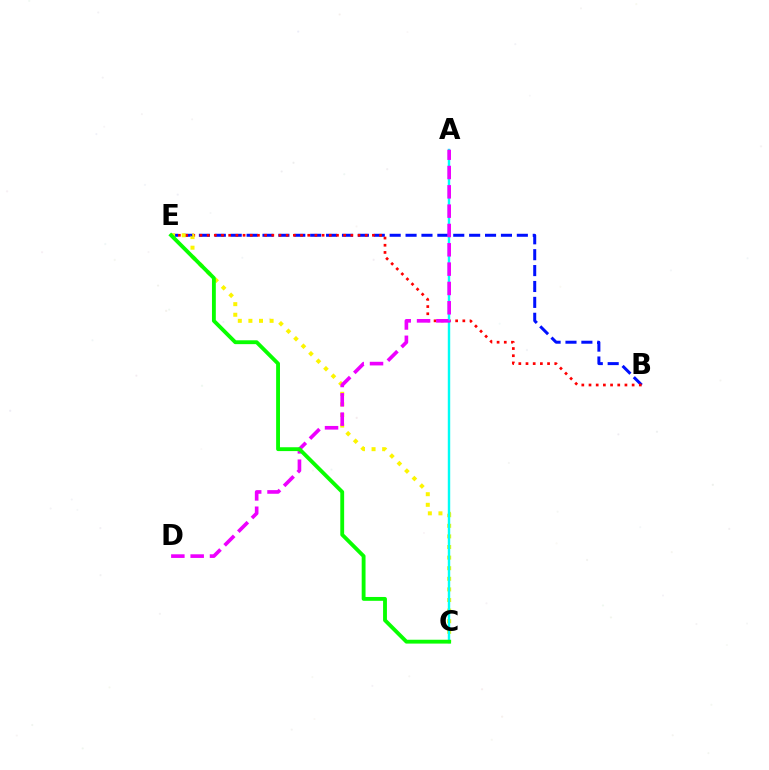{('B', 'E'): [{'color': '#0010ff', 'line_style': 'dashed', 'thickness': 2.16}, {'color': '#ff0000', 'line_style': 'dotted', 'thickness': 1.95}], ('C', 'E'): [{'color': '#fcf500', 'line_style': 'dotted', 'thickness': 2.88}, {'color': '#08ff00', 'line_style': 'solid', 'thickness': 2.77}], ('A', 'C'): [{'color': '#00fff6', 'line_style': 'solid', 'thickness': 1.75}], ('A', 'D'): [{'color': '#ee00ff', 'line_style': 'dashed', 'thickness': 2.63}]}